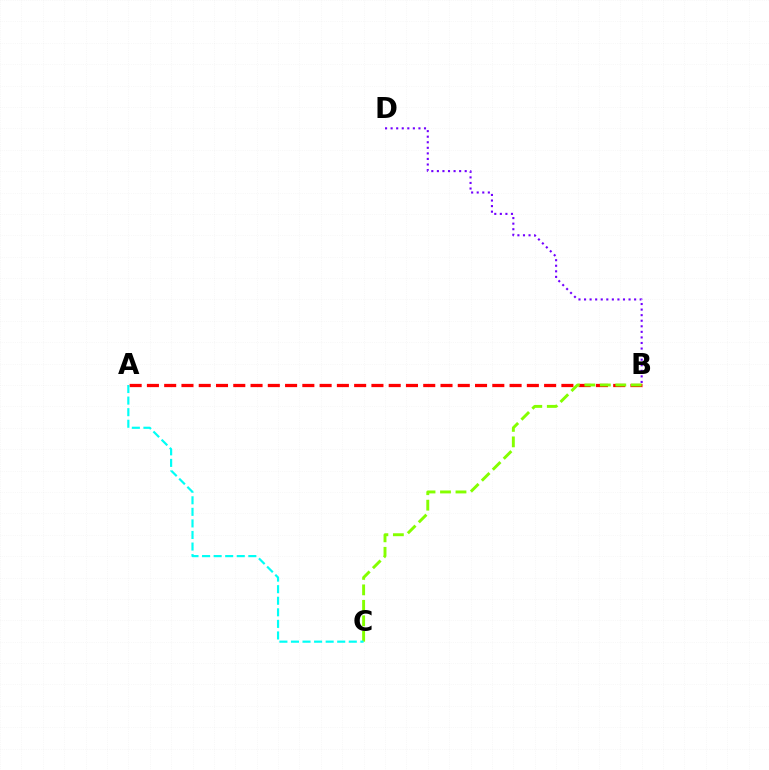{('A', 'B'): [{'color': '#ff0000', 'line_style': 'dashed', 'thickness': 2.35}], ('B', 'D'): [{'color': '#7200ff', 'line_style': 'dotted', 'thickness': 1.51}], ('B', 'C'): [{'color': '#84ff00', 'line_style': 'dashed', 'thickness': 2.1}], ('A', 'C'): [{'color': '#00fff6', 'line_style': 'dashed', 'thickness': 1.57}]}